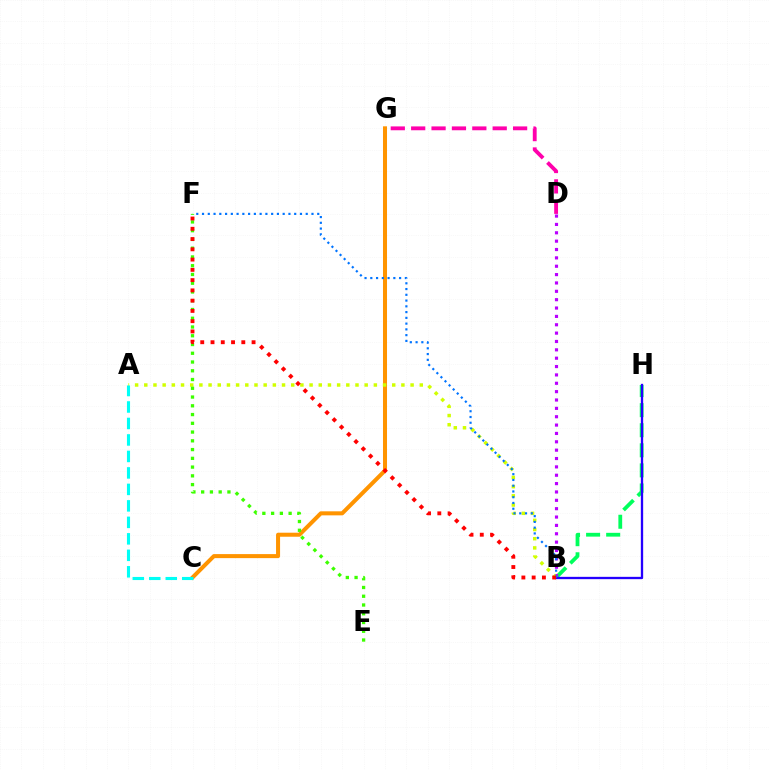{('B', 'H'): [{'color': '#00ff5c', 'line_style': 'dashed', 'thickness': 2.73}, {'color': '#2500ff', 'line_style': 'solid', 'thickness': 1.66}], ('B', 'D'): [{'color': '#b900ff', 'line_style': 'dotted', 'thickness': 2.27}], ('D', 'G'): [{'color': '#ff00ac', 'line_style': 'dashed', 'thickness': 2.77}], ('C', 'G'): [{'color': '#ff9400', 'line_style': 'solid', 'thickness': 2.9}], ('A', 'B'): [{'color': '#d1ff00', 'line_style': 'dotted', 'thickness': 2.49}], ('B', 'F'): [{'color': '#0074ff', 'line_style': 'dotted', 'thickness': 1.57}, {'color': '#ff0000', 'line_style': 'dotted', 'thickness': 2.79}], ('A', 'C'): [{'color': '#00fff6', 'line_style': 'dashed', 'thickness': 2.24}], ('E', 'F'): [{'color': '#3dff00', 'line_style': 'dotted', 'thickness': 2.38}]}